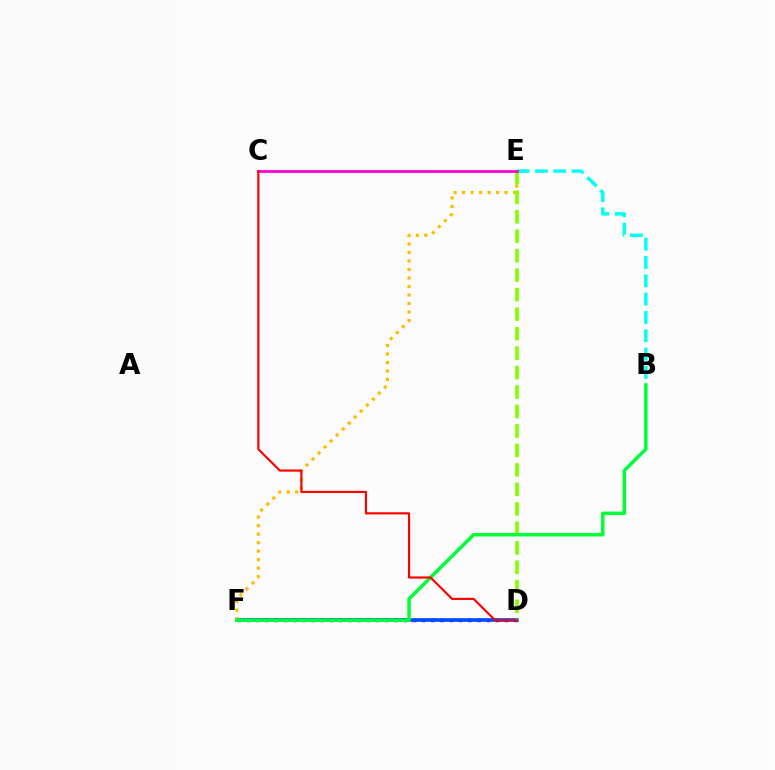{('D', 'F'): [{'color': '#7200ff', 'line_style': 'dotted', 'thickness': 2.51}, {'color': '#004bff', 'line_style': 'solid', 'thickness': 2.61}], ('B', 'E'): [{'color': '#00fff6', 'line_style': 'dashed', 'thickness': 2.49}], ('E', 'F'): [{'color': '#ffbd00', 'line_style': 'dotted', 'thickness': 2.31}], ('D', 'E'): [{'color': '#84ff00', 'line_style': 'dashed', 'thickness': 2.65}], ('B', 'F'): [{'color': '#00ff39', 'line_style': 'solid', 'thickness': 2.5}], ('C', 'E'): [{'color': '#ff00cf', 'line_style': 'solid', 'thickness': 2.0}], ('C', 'D'): [{'color': '#ff0000', 'line_style': 'solid', 'thickness': 1.55}]}